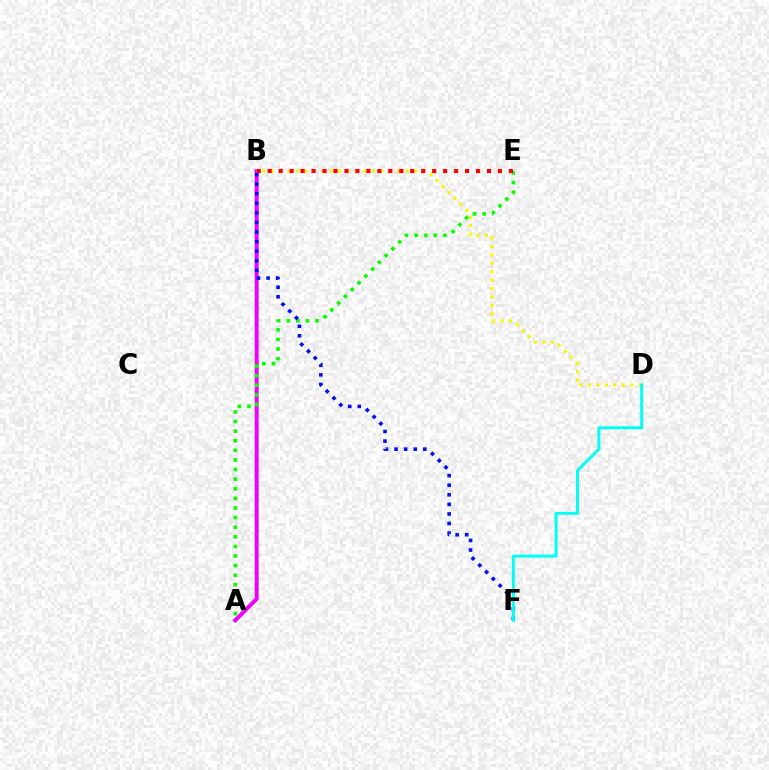{('A', 'B'): [{'color': '#ee00ff', 'line_style': 'solid', 'thickness': 2.85}], ('A', 'E'): [{'color': '#08ff00', 'line_style': 'dotted', 'thickness': 2.61}], ('B', 'D'): [{'color': '#fcf500', 'line_style': 'dotted', 'thickness': 2.29}], ('B', 'F'): [{'color': '#0010ff', 'line_style': 'dotted', 'thickness': 2.6}], ('D', 'F'): [{'color': '#00fff6', 'line_style': 'solid', 'thickness': 2.14}], ('B', 'E'): [{'color': '#ff0000', 'line_style': 'dotted', 'thickness': 2.98}]}